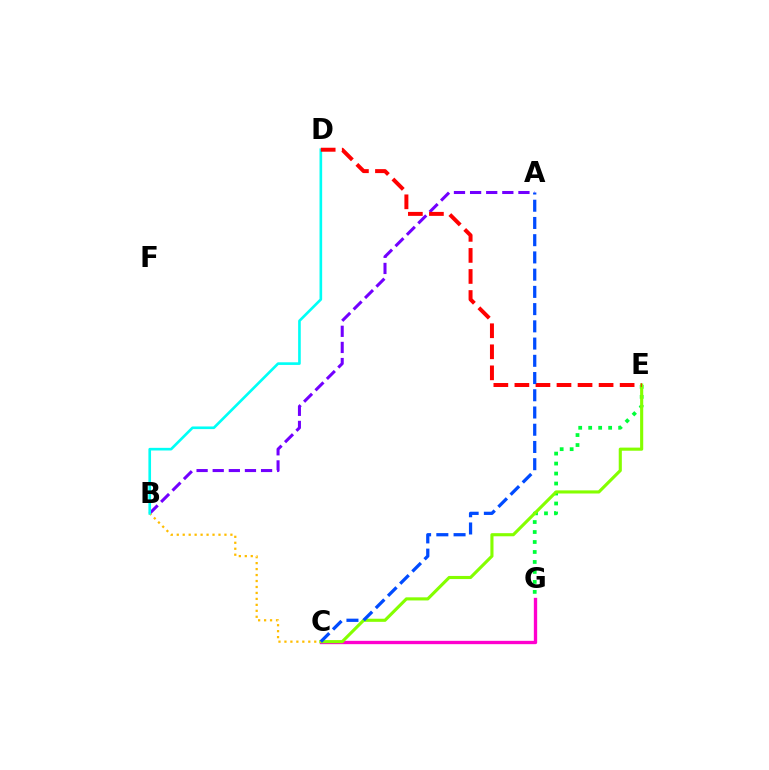{('A', 'B'): [{'color': '#7200ff', 'line_style': 'dashed', 'thickness': 2.19}], ('C', 'G'): [{'color': '#ff00cf', 'line_style': 'solid', 'thickness': 2.4}], ('E', 'G'): [{'color': '#00ff39', 'line_style': 'dotted', 'thickness': 2.71}], ('C', 'E'): [{'color': '#84ff00', 'line_style': 'solid', 'thickness': 2.24}], ('B', 'C'): [{'color': '#ffbd00', 'line_style': 'dotted', 'thickness': 1.62}], ('B', 'D'): [{'color': '#00fff6', 'line_style': 'solid', 'thickness': 1.9}], ('D', 'E'): [{'color': '#ff0000', 'line_style': 'dashed', 'thickness': 2.86}], ('A', 'C'): [{'color': '#004bff', 'line_style': 'dashed', 'thickness': 2.34}]}